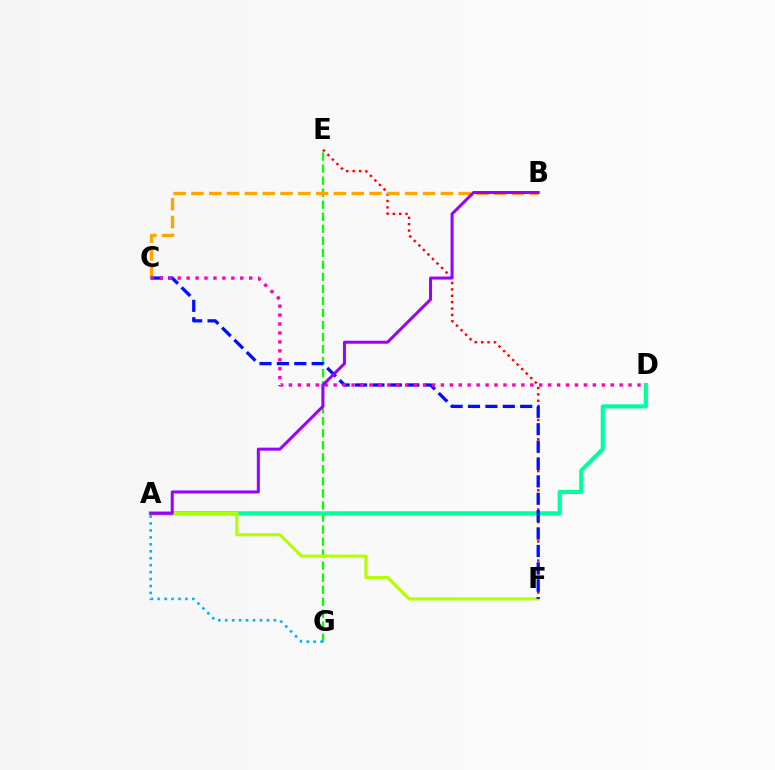{('E', 'G'): [{'color': '#08ff00', 'line_style': 'dashed', 'thickness': 1.63}], ('E', 'F'): [{'color': '#ff0000', 'line_style': 'dotted', 'thickness': 1.74}], ('B', 'C'): [{'color': '#ffa500', 'line_style': 'dashed', 'thickness': 2.42}], ('A', 'D'): [{'color': '#00ff9d', 'line_style': 'solid', 'thickness': 2.98}], ('A', 'F'): [{'color': '#b3ff00', 'line_style': 'solid', 'thickness': 2.25}], ('A', 'G'): [{'color': '#00b5ff', 'line_style': 'dotted', 'thickness': 1.89}], ('C', 'F'): [{'color': '#0010ff', 'line_style': 'dashed', 'thickness': 2.36}], ('C', 'D'): [{'color': '#ff00bd', 'line_style': 'dotted', 'thickness': 2.43}], ('A', 'B'): [{'color': '#9b00ff', 'line_style': 'solid', 'thickness': 2.17}]}